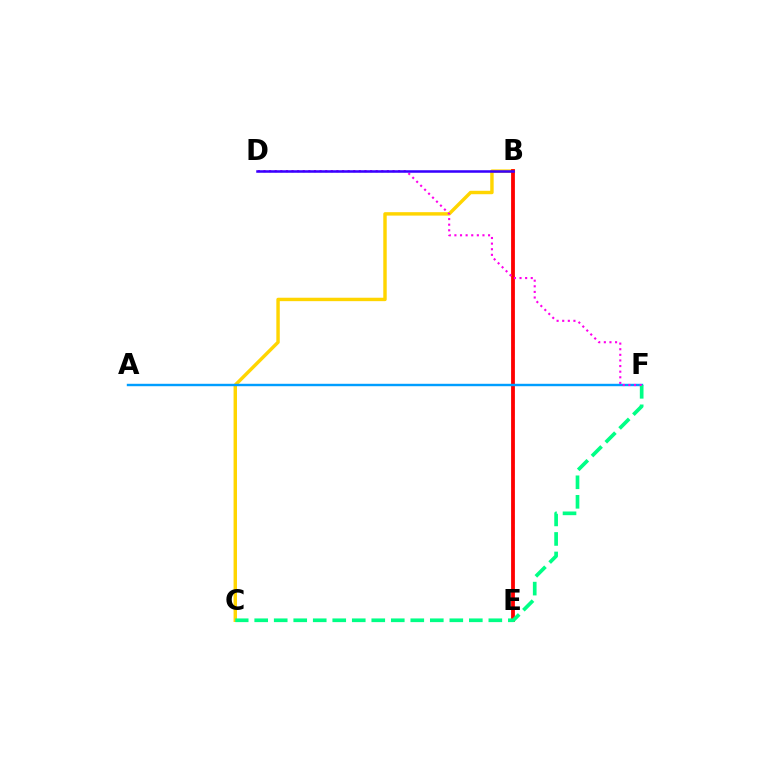{('B', 'C'): [{'color': '#ffd500', 'line_style': 'solid', 'thickness': 2.47}], ('B', 'E'): [{'color': '#4fff00', 'line_style': 'dashed', 'thickness': 1.63}, {'color': '#ff0000', 'line_style': 'solid', 'thickness': 2.73}], ('A', 'F'): [{'color': '#009eff', 'line_style': 'solid', 'thickness': 1.74}], ('C', 'F'): [{'color': '#00ff86', 'line_style': 'dashed', 'thickness': 2.65}], ('D', 'F'): [{'color': '#ff00ed', 'line_style': 'dotted', 'thickness': 1.52}], ('B', 'D'): [{'color': '#3700ff', 'line_style': 'solid', 'thickness': 1.82}]}